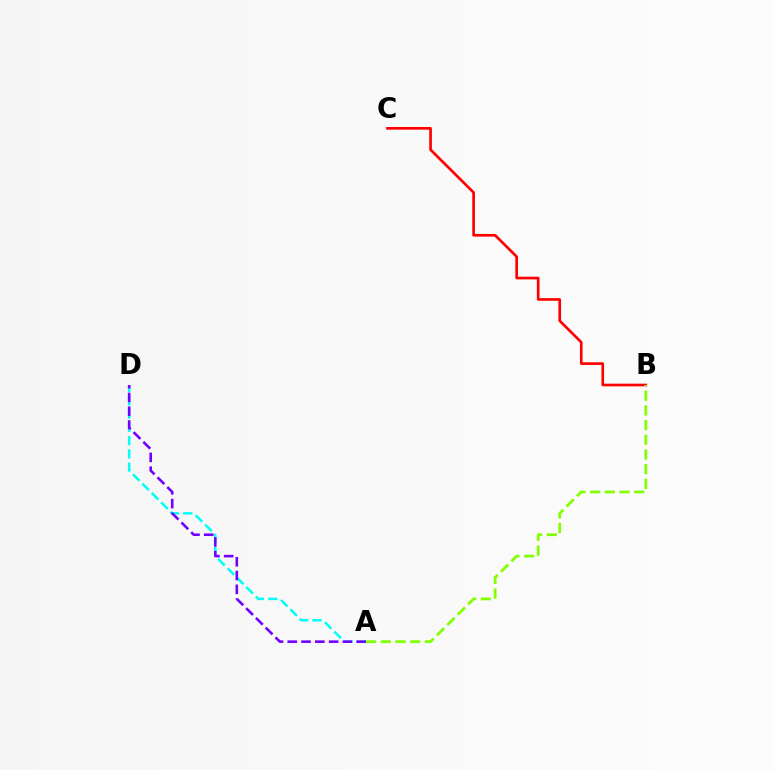{('A', 'D'): [{'color': '#00fff6', 'line_style': 'dashed', 'thickness': 1.8}, {'color': '#7200ff', 'line_style': 'dashed', 'thickness': 1.87}], ('B', 'C'): [{'color': '#ff0000', 'line_style': 'solid', 'thickness': 1.92}], ('A', 'B'): [{'color': '#84ff00', 'line_style': 'dashed', 'thickness': 2.0}]}